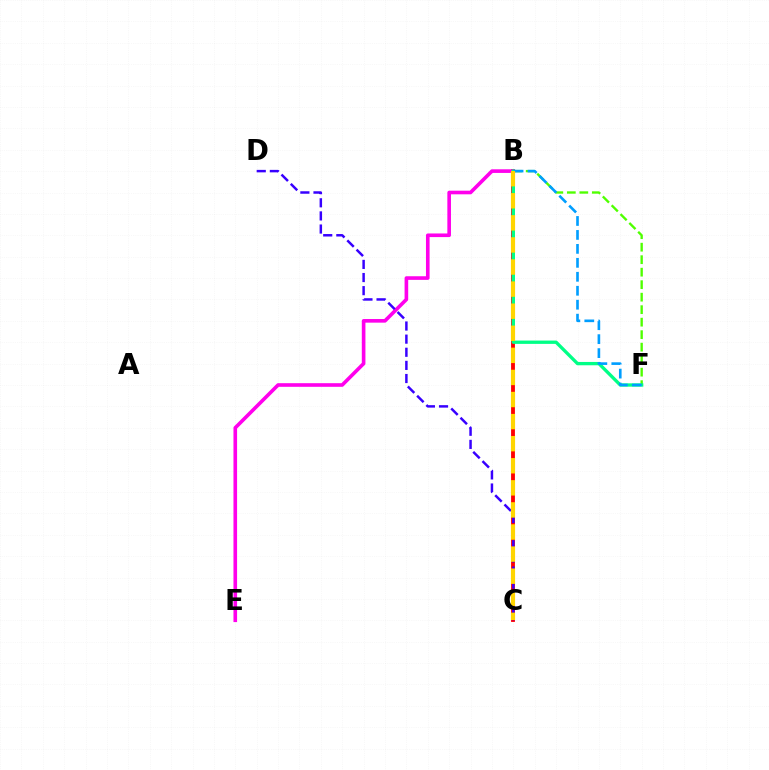{('B', 'C'): [{'color': '#ff0000', 'line_style': 'solid', 'thickness': 2.76}, {'color': '#ffd500', 'line_style': 'dashed', 'thickness': 3.0}], ('B', 'F'): [{'color': '#4fff00', 'line_style': 'dashed', 'thickness': 1.7}, {'color': '#00ff86', 'line_style': 'solid', 'thickness': 2.39}, {'color': '#009eff', 'line_style': 'dashed', 'thickness': 1.9}], ('B', 'E'): [{'color': '#ff00ed', 'line_style': 'solid', 'thickness': 2.61}], ('C', 'D'): [{'color': '#3700ff', 'line_style': 'dashed', 'thickness': 1.78}]}